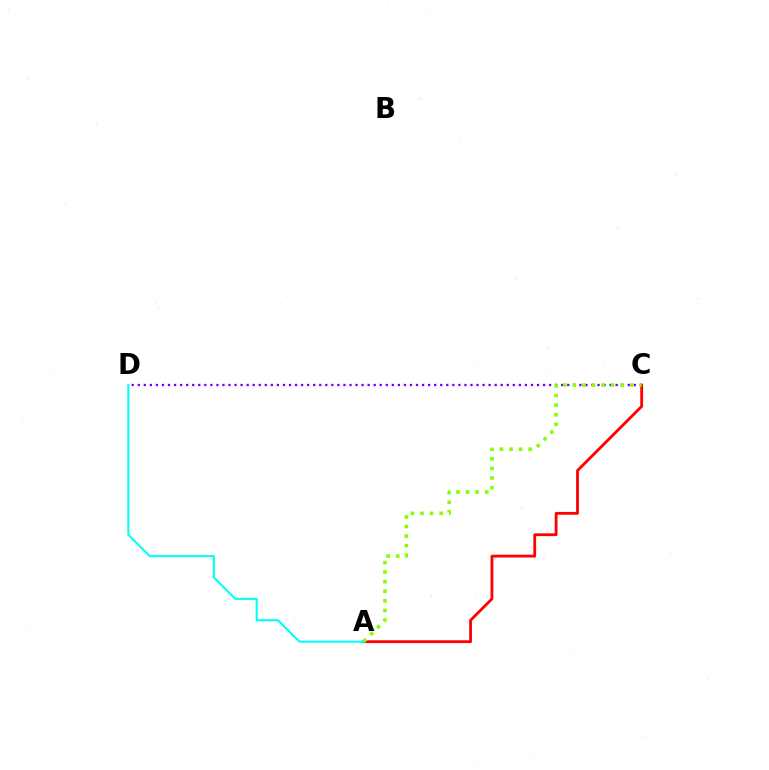{('C', 'D'): [{'color': '#7200ff', 'line_style': 'dotted', 'thickness': 1.64}], ('A', 'C'): [{'color': '#ff0000', 'line_style': 'solid', 'thickness': 2.02}, {'color': '#84ff00', 'line_style': 'dotted', 'thickness': 2.6}], ('A', 'D'): [{'color': '#00fff6', 'line_style': 'solid', 'thickness': 1.5}]}